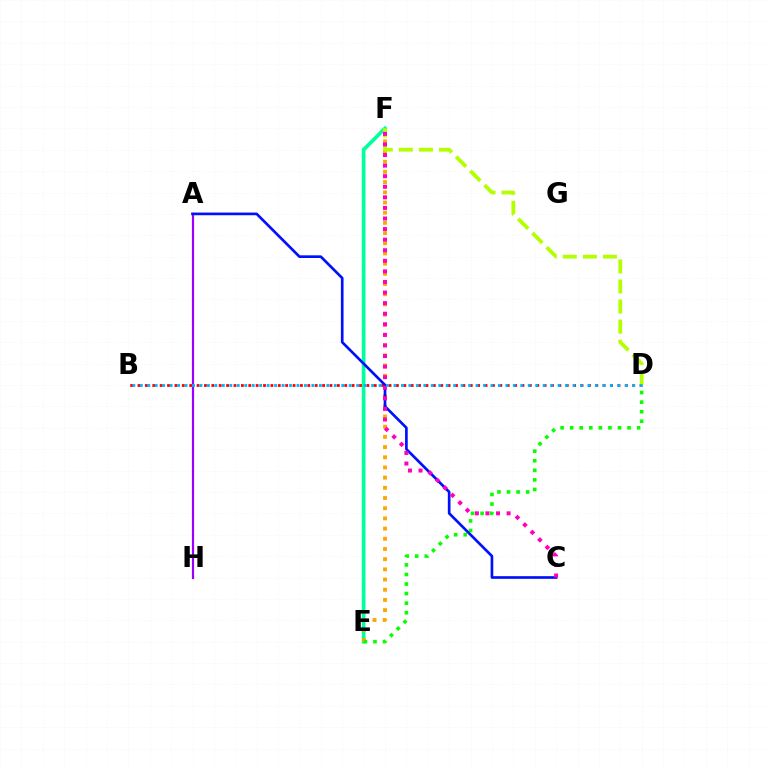{('E', 'F'): [{'color': '#00ff9d', 'line_style': 'solid', 'thickness': 2.65}, {'color': '#ffa500', 'line_style': 'dotted', 'thickness': 2.77}], ('A', 'H'): [{'color': '#9b00ff', 'line_style': 'solid', 'thickness': 1.58}], ('B', 'D'): [{'color': '#ff0000', 'line_style': 'dotted', 'thickness': 2.01}, {'color': '#00b5ff', 'line_style': 'dotted', 'thickness': 2.03}], ('D', 'F'): [{'color': '#b3ff00', 'line_style': 'dashed', 'thickness': 2.73}], ('D', 'E'): [{'color': '#08ff00', 'line_style': 'dotted', 'thickness': 2.6}], ('A', 'C'): [{'color': '#0010ff', 'line_style': 'solid', 'thickness': 1.93}], ('C', 'F'): [{'color': '#ff00bd', 'line_style': 'dotted', 'thickness': 2.87}]}